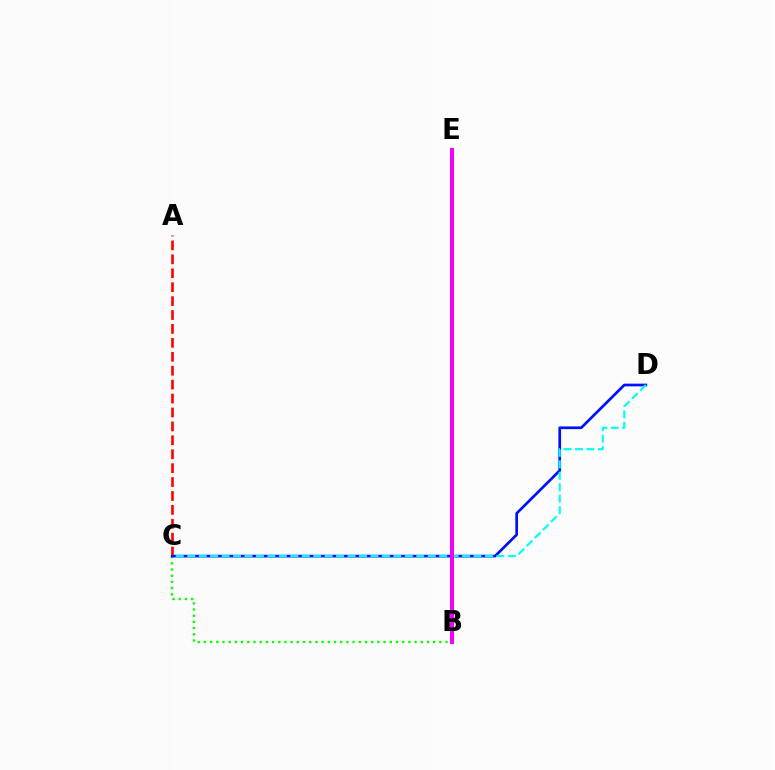{('A', 'C'): [{'color': '#ff0000', 'line_style': 'dashed', 'thickness': 1.89}], ('B', 'C'): [{'color': '#08ff00', 'line_style': 'dotted', 'thickness': 1.68}], ('C', 'D'): [{'color': '#0010ff', 'line_style': 'solid', 'thickness': 1.94}, {'color': '#00fff6', 'line_style': 'dashed', 'thickness': 1.56}], ('B', 'E'): [{'color': '#fcf500', 'line_style': 'dotted', 'thickness': 2.01}, {'color': '#ee00ff', 'line_style': 'solid', 'thickness': 2.86}]}